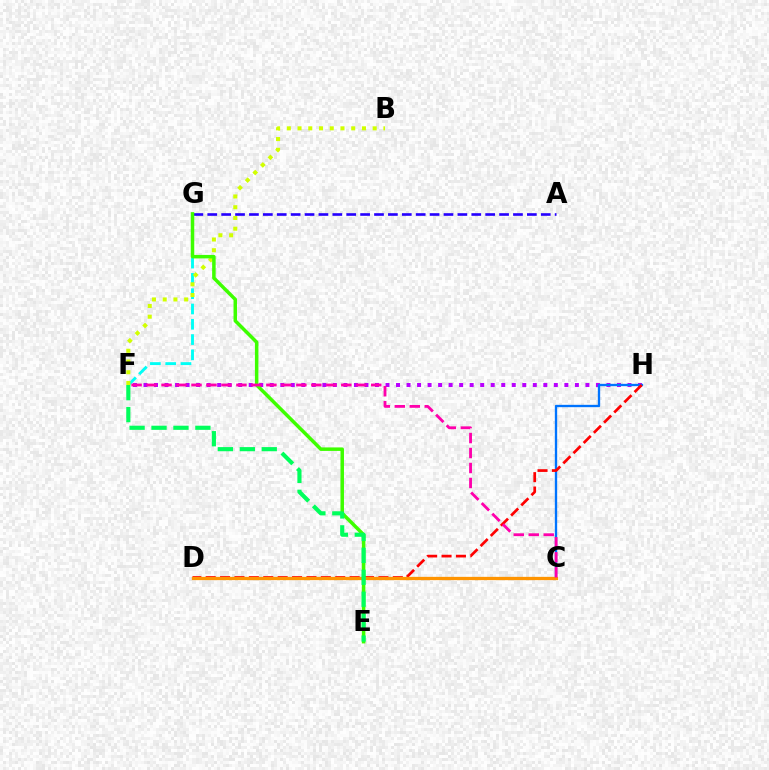{('F', 'H'): [{'color': '#b900ff', 'line_style': 'dotted', 'thickness': 2.86}], ('C', 'H'): [{'color': '#0074ff', 'line_style': 'solid', 'thickness': 1.68}], ('F', 'G'): [{'color': '#00fff6', 'line_style': 'dashed', 'thickness': 2.08}], ('B', 'F'): [{'color': '#d1ff00', 'line_style': 'dotted', 'thickness': 2.92}], ('A', 'G'): [{'color': '#2500ff', 'line_style': 'dashed', 'thickness': 1.89}], ('D', 'H'): [{'color': '#ff0000', 'line_style': 'dashed', 'thickness': 1.96}], ('C', 'D'): [{'color': '#ff9400', 'line_style': 'solid', 'thickness': 2.37}], ('E', 'G'): [{'color': '#3dff00', 'line_style': 'solid', 'thickness': 2.52}], ('E', 'F'): [{'color': '#00ff5c', 'line_style': 'dashed', 'thickness': 2.98}], ('C', 'F'): [{'color': '#ff00ac', 'line_style': 'dashed', 'thickness': 2.03}]}